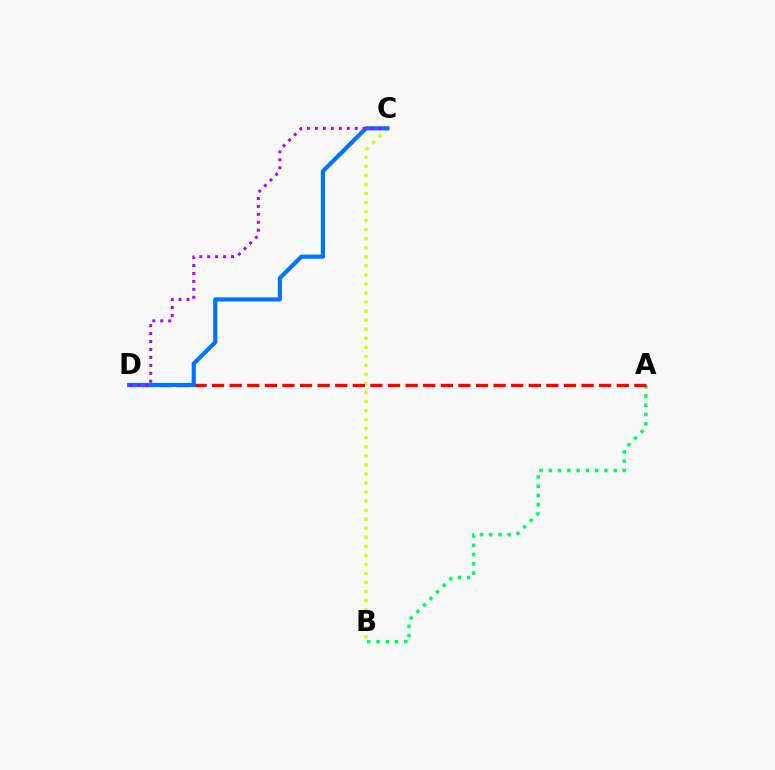{('B', 'C'): [{'color': '#d1ff00', 'line_style': 'dotted', 'thickness': 2.46}], ('A', 'B'): [{'color': '#00ff5c', 'line_style': 'dotted', 'thickness': 2.52}], ('A', 'D'): [{'color': '#ff0000', 'line_style': 'dashed', 'thickness': 2.39}], ('C', 'D'): [{'color': '#0074ff', 'line_style': 'solid', 'thickness': 2.99}, {'color': '#b900ff', 'line_style': 'dotted', 'thickness': 2.16}]}